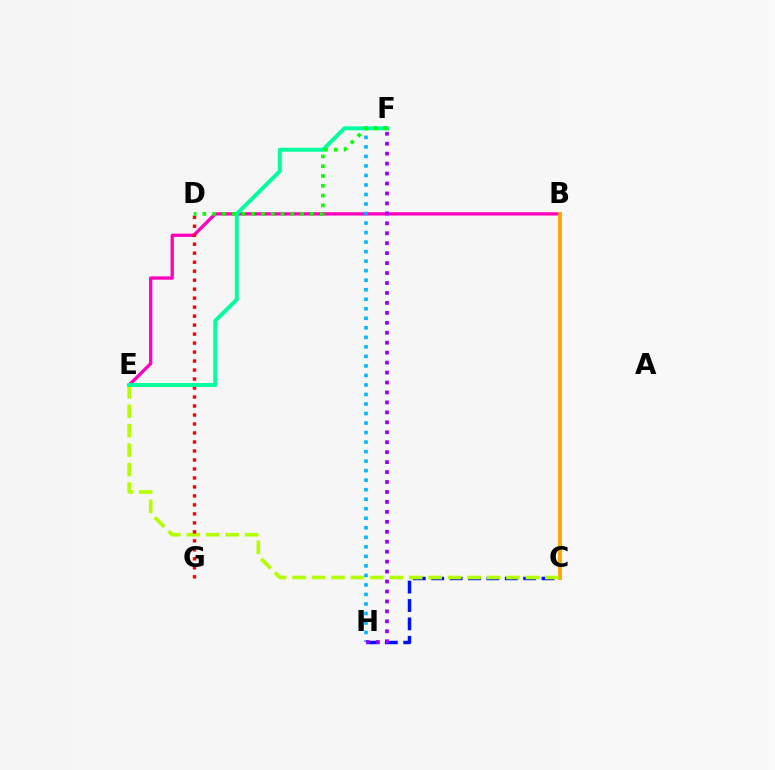{('B', 'E'): [{'color': '#ff00bd', 'line_style': 'solid', 'thickness': 2.38}], ('C', 'H'): [{'color': '#0010ff', 'line_style': 'dashed', 'thickness': 2.5}], ('B', 'C'): [{'color': '#ffa500', 'line_style': 'solid', 'thickness': 2.79}], ('C', 'E'): [{'color': '#b3ff00', 'line_style': 'dashed', 'thickness': 2.64}], ('D', 'G'): [{'color': '#ff0000', 'line_style': 'dotted', 'thickness': 2.44}], ('E', 'F'): [{'color': '#00ff9d', 'line_style': 'solid', 'thickness': 2.83}], ('F', 'H'): [{'color': '#00b5ff', 'line_style': 'dotted', 'thickness': 2.59}, {'color': '#9b00ff', 'line_style': 'dotted', 'thickness': 2.7}], ('D', 'F'): [{'color': '#08ff00', 'line_style': 'dotted', 'thickness': 2.66}]}